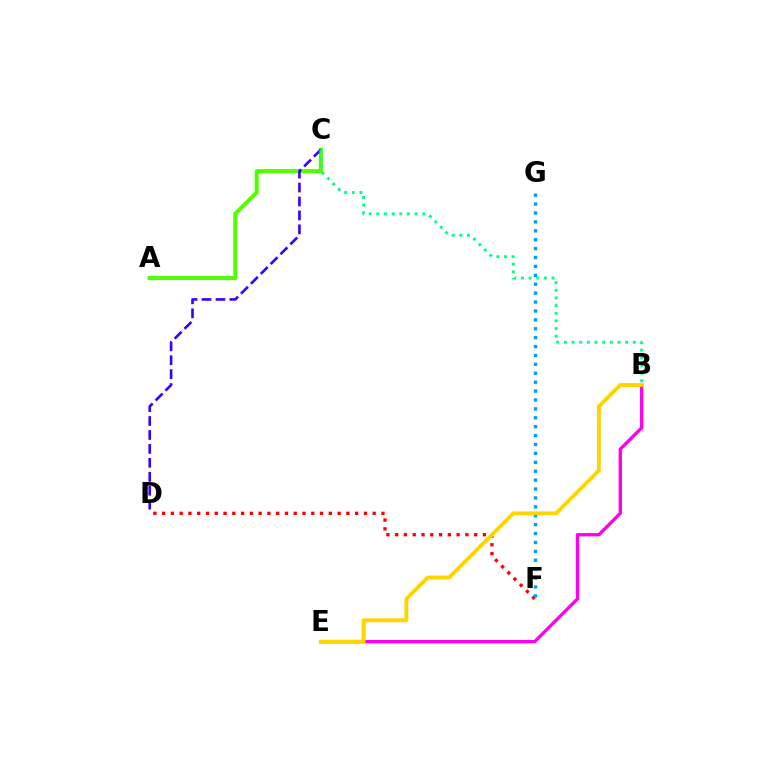{('D', 'F'): [{'color': '#ff0000', 'line_style': 'dotted', 'thickness': 2.38}], ('B', 'E'): [{'color': '#ff00ed', 'line_style': 'solid', 'thickness': 2.41}, {'color': '#ffd500', 'line_style': 'solid', 'thickness': 2.8}], ('A', 'C'): [{'color': '#4fff00', 'line_style': 'solid', 'thickness': 2.88}], ('C', 'D'): [{'color': '#3700ff', 'line_style': 'dashed', 'thickness': 1.89}], ('B', 'C'): [{'color': '#00ff86', 'line_style': 'dotted', 'thickness': 2.08}], ('F', 'G'): [{'color': '#009eff', 'line_style': 'dotted', 'thickness': 2.42}]}